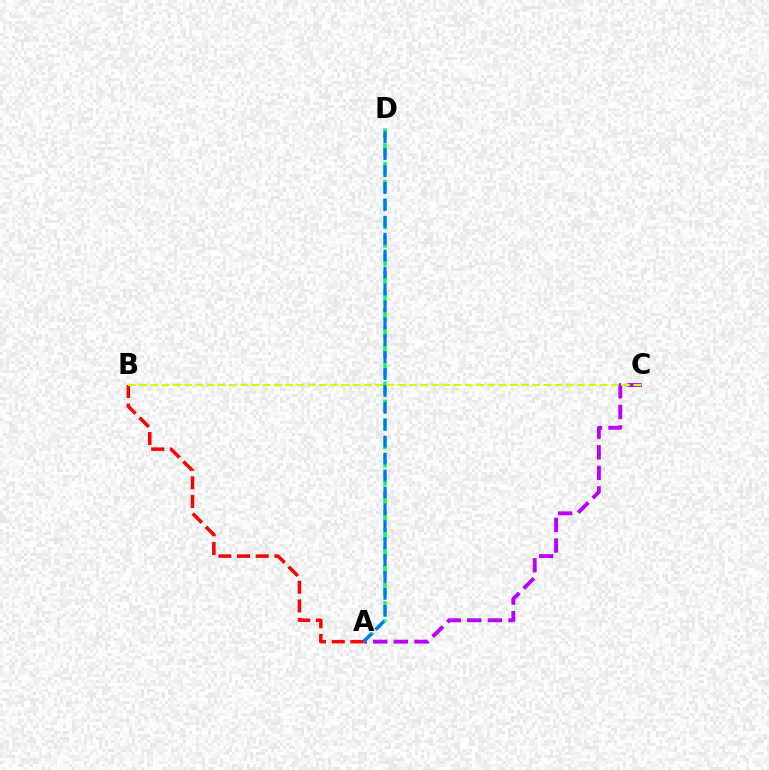{('A', 'C'): [{'color': '#b900ff', 'line_style': 'dashed', 'thickness': 2.8}], ('A', 'D'): [{'color': '#00ff5c', 'line_style': 'dashed', 'thickness': 2.49}, {'color': '#0074ff', 'line_style': 'dashed', 'thickness': 2.3}], ('A', 'B'): [{'color': '#ff0000', 'line_style': 'dashed', 'thickness': 2.53}], ('B', 'C'): [{'color': '#d1ff00', 'line_style': 'dashed', 'thickness': 1.53}]}